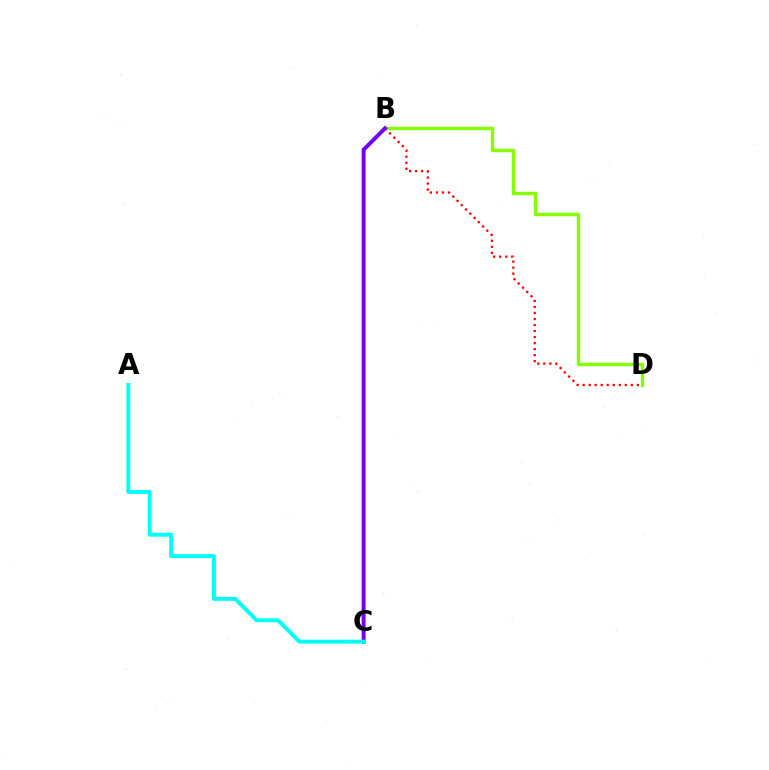{('B', 'D'): [{'color': '#84ff00', 'line_style': 'solid', 'thickness': 2.45}, {'color': '#ff0000', 'line_style': 'dotted', 'thickness': 1.64}], ('B', 'C'): [{'color': '#7200ff', 'line_style': 'solid', 'thickness': 2.84}], ('A', 'C'): [{'color': '#00fff6', 'line_style': 'solid', 'thickness': 2.82}]}